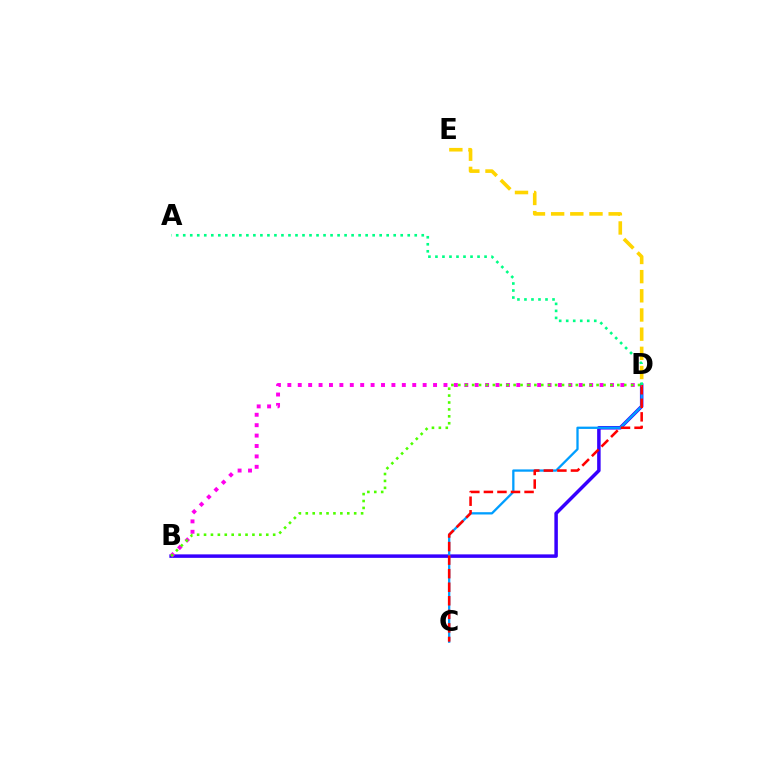{('B', 'D'): [{'color': '#3700ff', 'line_style': 'solid', 'thickness': 2.51}, {'color': '#ff00ed', 'line_style': 'dotted', 'thickness': 2.83}, {'color': '#4fff00', 'line_style': 'dotted', 'thickness': 1.88}], ('C', 'D'): [{'color': '#009eff', 'line_style': 'solid', 'thickness': 1.65}, {'color': '#ff0000', 'line_style': 'dashed', 'thickness': 1.84}], ('A', 'D'): [{'color': '#00ff86', 'line_style': 'dotted', 'thickness': 1.91}], ('D', 'E'): [{'color': '#ffd500', 'line_style': 'dashed', 'thickness': 2.61}]}